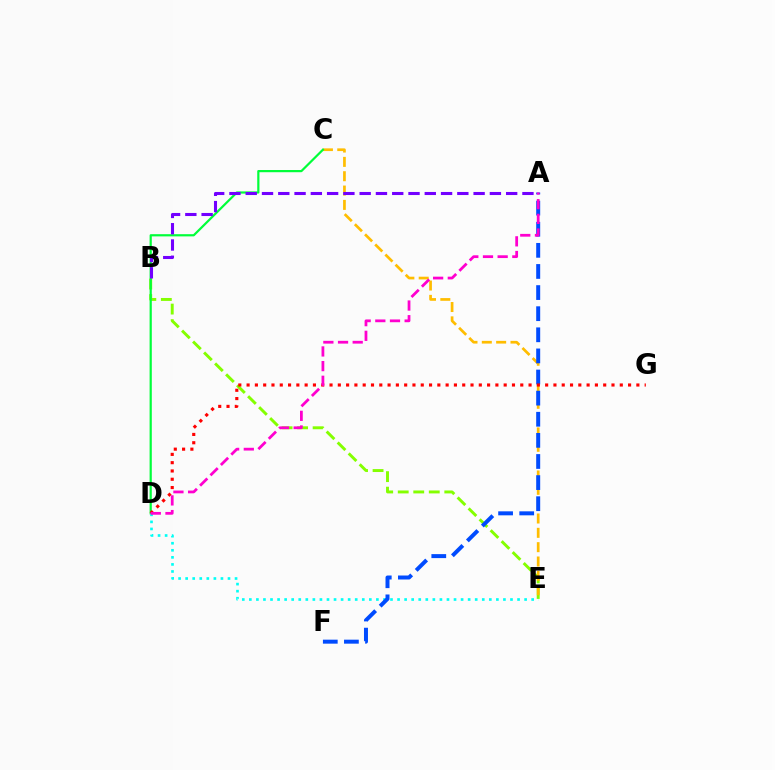{('B', 'E'): [{'color': '#84ff00', 'line_style': 'dashed', 'thickness': 2.11}], ('C', 'E'): [{'color': '#ffbd00', 'line_style': 'dashed', 'thickness': 1.95}], ('C', 'D'): [{'color': '#00ff39', 'line_style': 'solid', 'thickness': 1.59}], ('A', 'B'): [{'color': '#7200ff', 'line_style': 'dashed', 'thickness': 2.21}], ('D', 'E'): [{'color': '#00fff6', 'line_style': 'dotted', 'thickness': 1.92}], ('A', 'F'): [{'color': '#004bff', 'line_style': 'dashed', 'thickness': 2.87}], ('D', 'G'): [{'color': '#ff0000', 'line_style': 'dotted', 'thickness': 2.25}], ('A', 'D'): [{'color': '#ff00cf', 'line_style': 'dashed', 'thickness': 1.99}]}